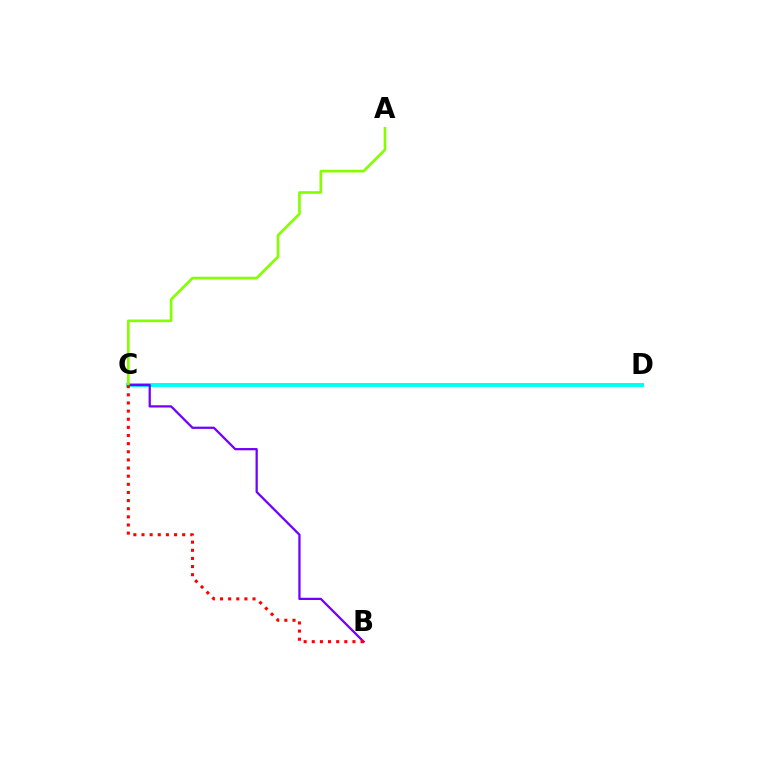{('C', 'D'): [{'color': '#00fff6', 'line_style': 'solid', 'thickness': 2.85}], ('B', 'C'): [{'color': '#7200ff', 'line_style': 'solid', 'thickness': 1.63}, {'color': '#ff0000', 'line_style': 'dotted', 'thickness': 2.21}], ('A', 'C'): [{'color': '#84ff00', 'line_style': 'solid', 'thickness': 1.91}]}